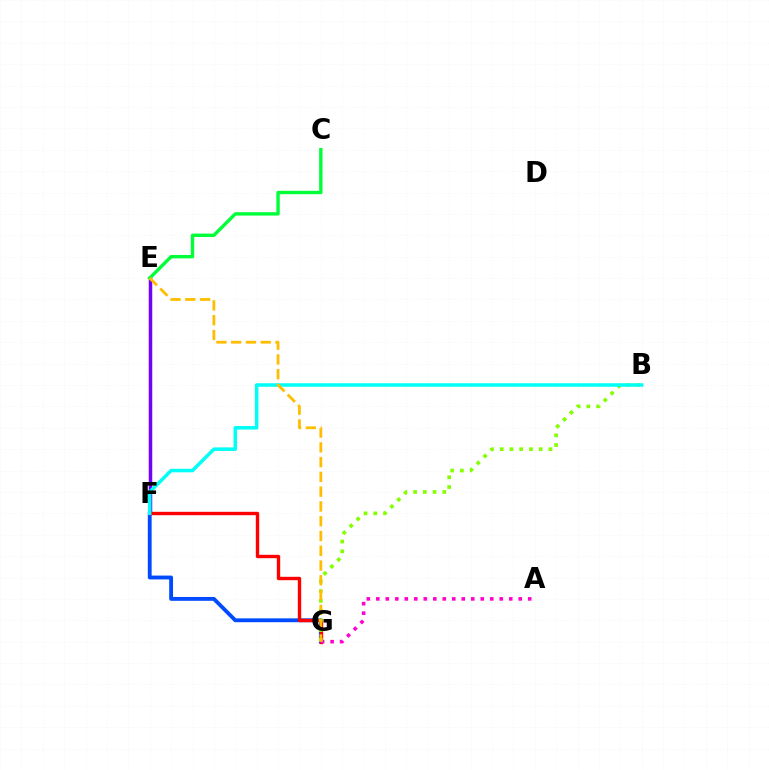{('F', 'G'): [{'color': '#004bff', 'line_style': 'solid', 'thickness': 2.77}, {'color': '#ff0000', 'line_style': 'solid', 'thickness': 2.43}], ('E', 'F'): [{'color': '#7200ff', 'line_style': 'solid', 'thickness': 2.52}], ('A', 'G'): [{'color': '#ff00cf', 'line_style': 'dotted', 'thickness': 2.58}], ('B', 'G'): [{'color': '#84ff00', 'line_style': 'dotted', 'thickness': 2.65}], ('C', 'E'): [{'color': '#00ff39', 'line_style': 'solid', 'thickness': 2.44}], ('B', 'F'): [{'color': '#00fff6', 'line_style': 'solid', 'thickness': 2.53}], ('E', 'G'): [{'color': '#ffbd00', 'line_style': 'dashed', 'thickness': 2.01}]}